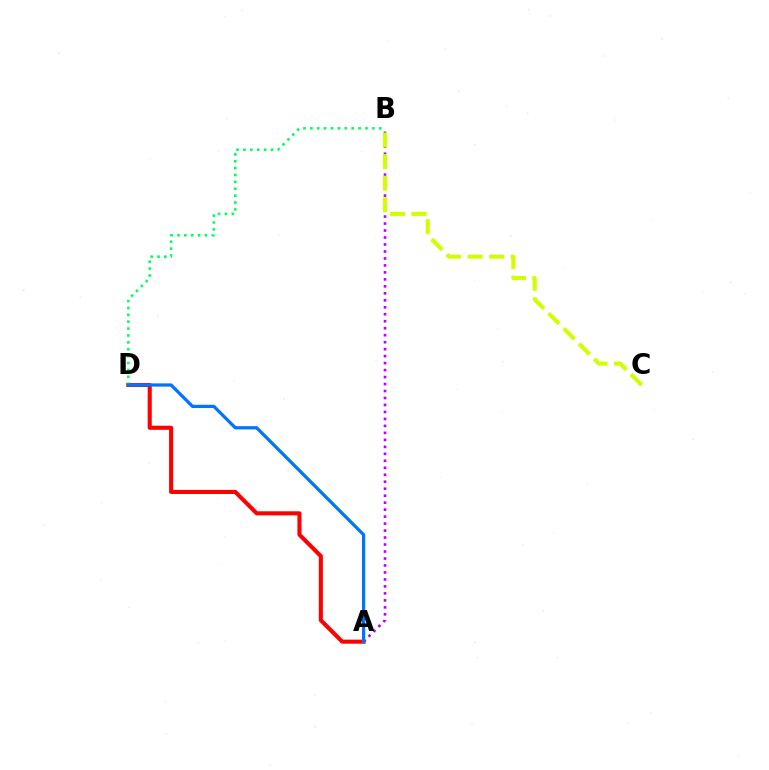{('A', 'B'): [{'color': '#b900ff', 'line_style': 'dotted', 'thickness': 1.9}], ('A', 'D'): [{'color': '#ff0000', 'line_style': 'solid', 'thickness': 2.93}, {'color': '#0074ff', 'line_style': 'solid', 'thickness': 2.33}], ('B', 'D'): [{'color': '#00ff5c', 'line_style': 'dotted', 'thickness': 1.87}], ('B', 'C'): [{'color': '#d1ff00', 'line_style': 'dashed', 'thickness': 2.93}]}